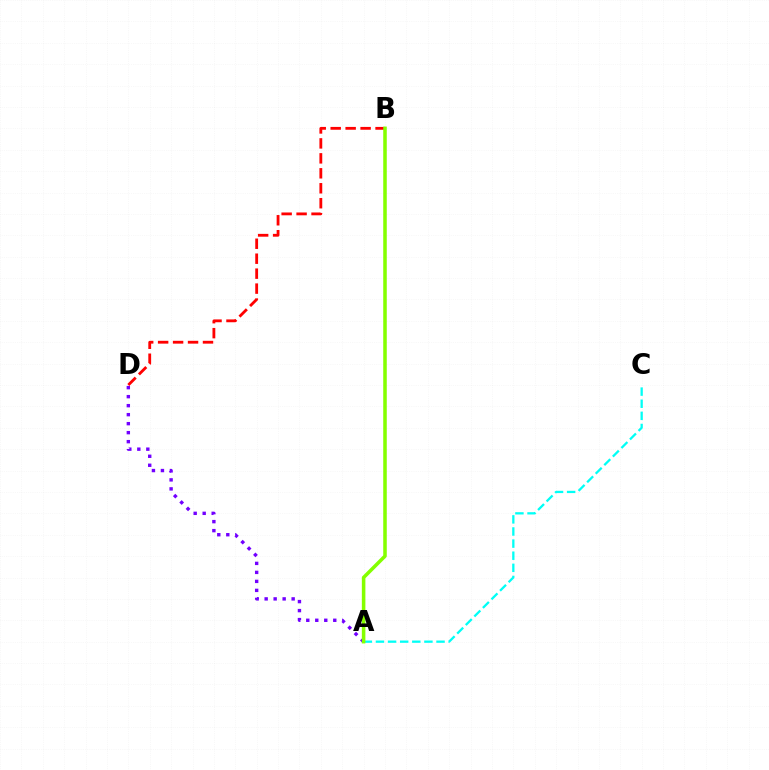{('A', 'C'): [{'color': '#00fff6', 'line_style': 'dashed', 'thickness': 1.65}], ('A', 'D'): [{'color': '#7200ff', 'line_style': 'dotted', 'thickness': 2.45}], ('B', 'D'): [{'color': '#ff0000', 'line_style': 'dashed', 'thickness': 2.03}], ('A', 'B'): [{'color': '#84ff00', 'line_style': 'solid', 'thickness': 2.55}]}